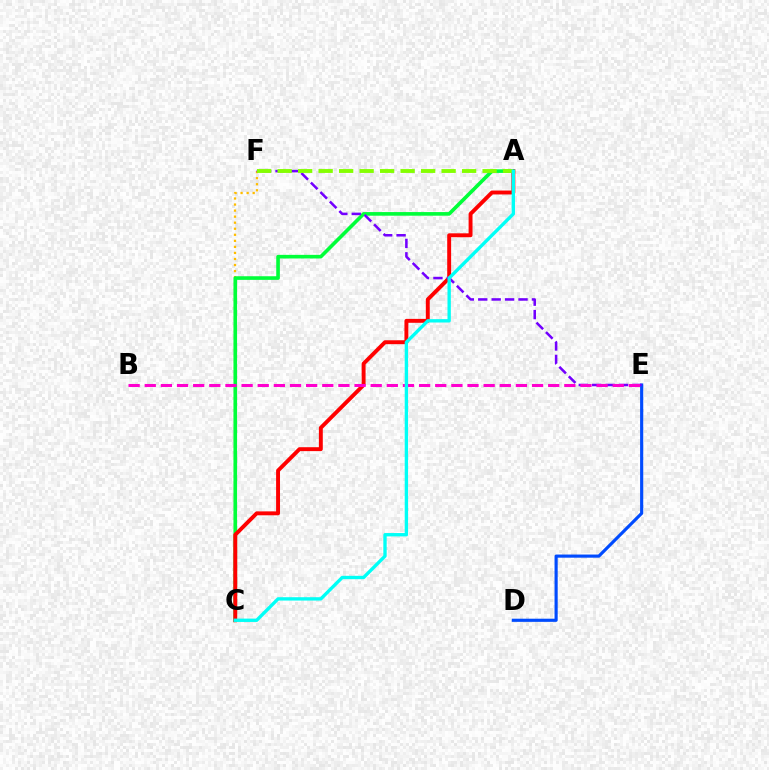{('D', 'E'): [{'color': '#004bff', 'line_style': 'solid', 'thickness': 2.26}], ('C', 'F'): [{'color': '#ffbd00', 'line_style': 'dotted', 'thickness': 1.64}], ('A', 'C'): [{'color': '#00ff39', 'line_style': 'solid', 'thickness': 2.61}, {'color': '#ff0000', 'line_style': 'solid', 'thickness': 2.82}, {'color': '#00fff6', 'line_style': 'solid', 'thickness': 2.41}], ('E', 'F'): [{'color': '#7200ff', 'line_style': 'dashed', 'thickness': 1.82}], ('A', 'F'): [{'color': '#84ff00', 'line_style': 'dashed', 'thickness': 2.78}], ('B', 'E'): [{'color': '#ff00cf', 'line_style': 'dashed', 'thickness': 2.19}]}